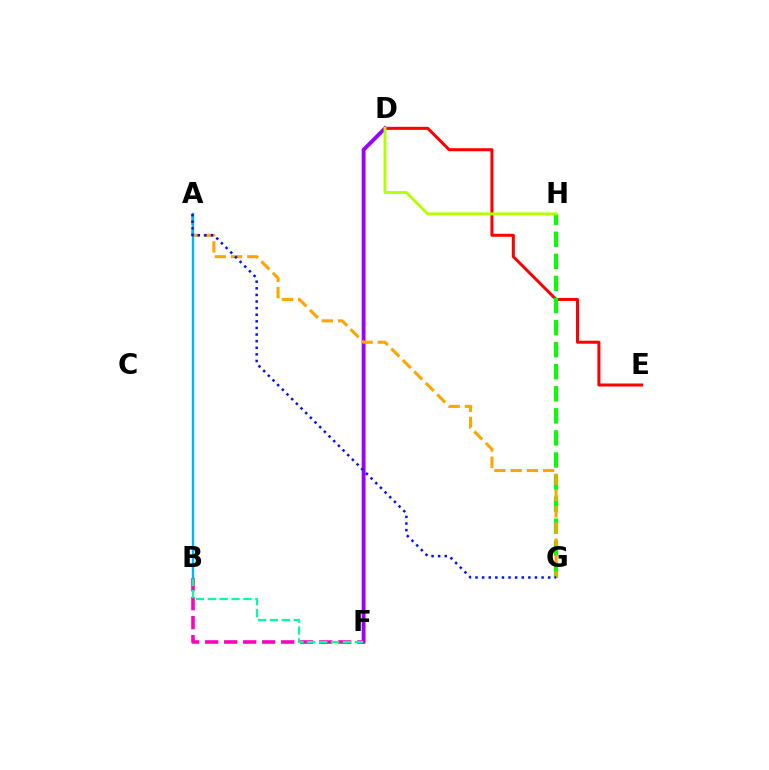{('D', 'F'): [{'color': '#9b00ff', 'line_style': 'solid', 'thickness': 2.77}], ('D', 'E'): [{'color': '#ff0000', 'line_style': 'solid', 'thickness': 2.17}], ('B', 'F'): [{'color': '#ff00bd', 'line_style': 'dashed', 'thickness': 2.58}, {'color': '#00ff9d', 'line_style': 'dashed', 'thickness': 1.61}], ('G', 'H'): [{'color': '#08ff00', 'line_style': 'dashed', 'thickness': 3.0}], ('D', 'H'): [{'color': '#b3ff00', 'line_style': 'solid', 'thickness': 2.08}], ('A', 'G'): [{'color': '#ffa500', 'line_style': 'dashed', 'thickness': 2.21}, {'color': '#0010ff', 'line_style': 'dotted', 'thickness': 1.79}], ('A', 'B'): [{'color': '#00b5ff', 'line_style': 'solid', 'thickness': 1.7}]}